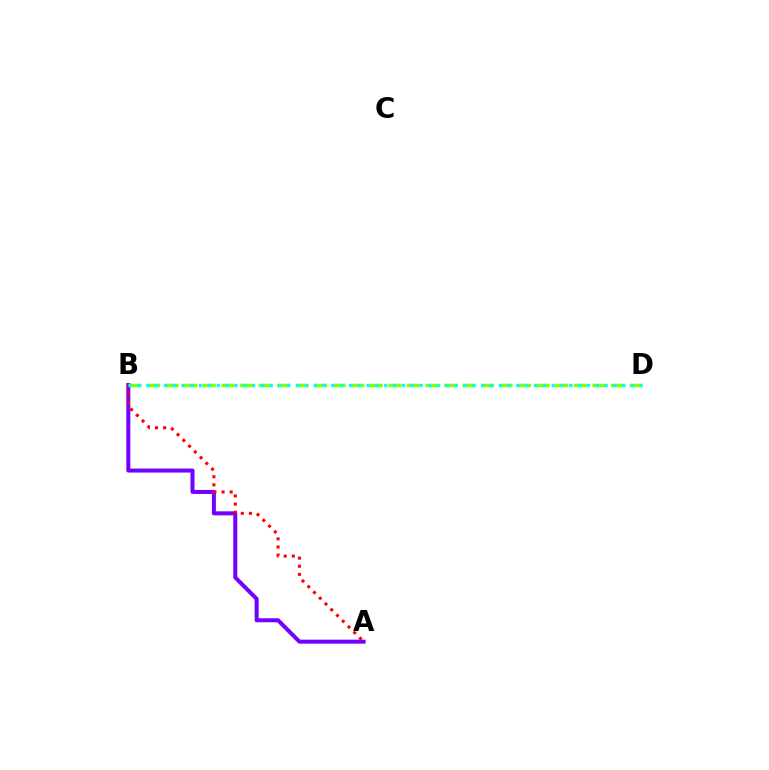{('A', 'B'): [{'color': '#7200ff', 'line_style': 'solid', 'thickness': 2.89}, {'color': '#ff0000', 'line_style': 'dotted', 'thickness': 2.21}], ('B', 'D'): [{'color': '#84ff00', 'line_style': 'dashed', 'thickness': 2.52}, {'color': '#00fff6', 'line_style': 'dotted', 'thickness': 2.39}]}